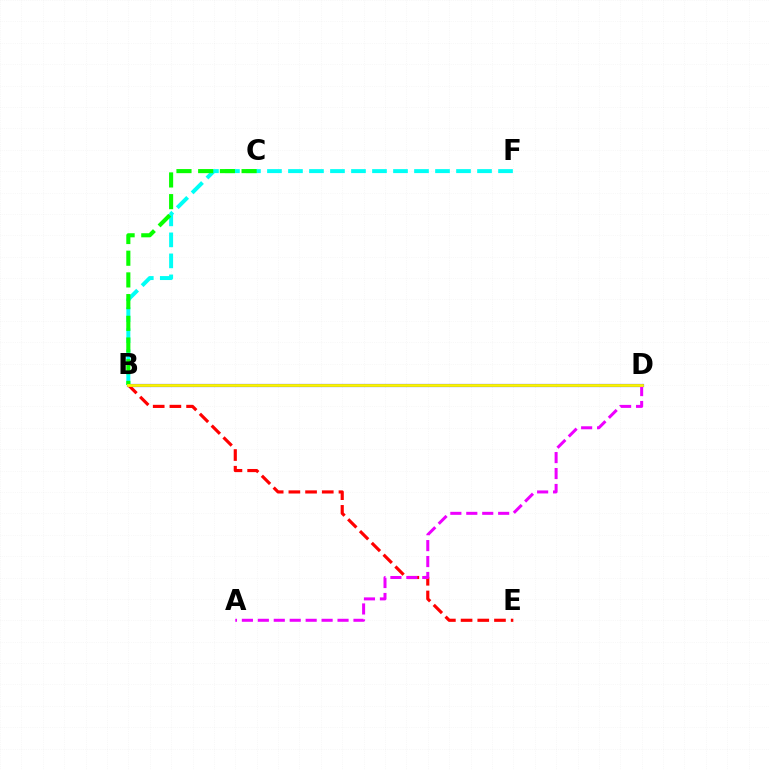{('B', 'F'): [{'color': '#00fff6', 'line_style': 'dashed', 'thickness': 2.85}], ('B', 'D'): [{'color': '#0010ff', 'line_style': 'solid', 'thickness': 2.27}, {'color': '#fcf500', 'line_style': 'solid', 'thickness': 2.03}], ('B', 'E'): [{'color': '#ff0000', 'line_style': 'dashed', 'thickness': 2.27}], ('A', 'D'): [{'color': '#ee00ff', 'line_style': 'dashed', 'thickness': 2.17}], ('B', 'C'): [{'color': '#08ff00', 'line_style': 'dashed', 'thickness': 2.95}]}